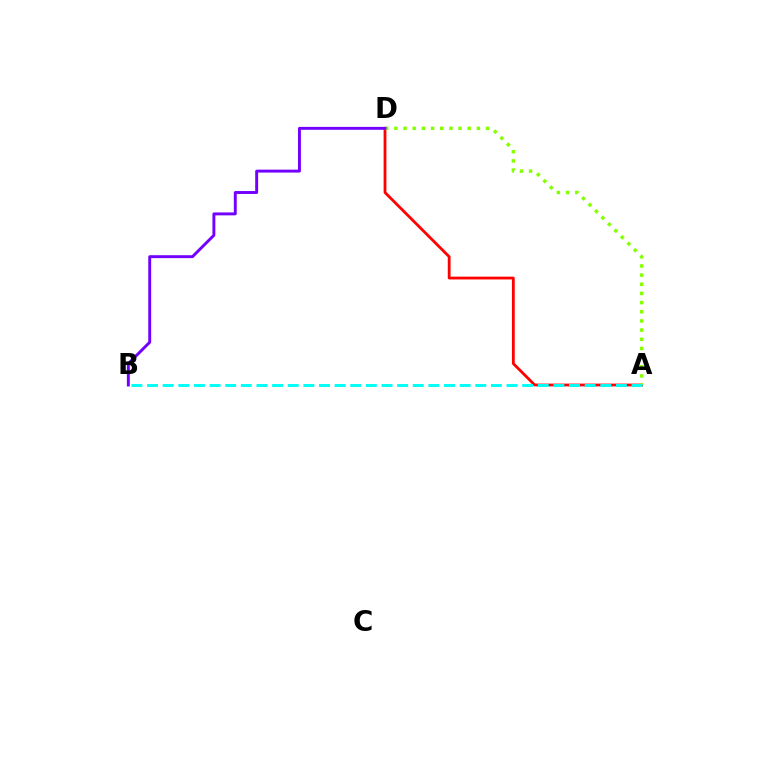{('A', 'D'): [{'color': '#ff0000', 'line_style': 'solid', 'thickness': 2.01}, {'color': '#84ff00', 'line_style': 'dotted', 'thickness': 2.49}], ('A', 'B'): [{'color': '#00fff6', 'line_style': 'dashed', 'thickness': 2.12}], ('B', 'D'): [{'color': '#7200ff', 'line_style': 'solid', 'thickness': 2.11}]}